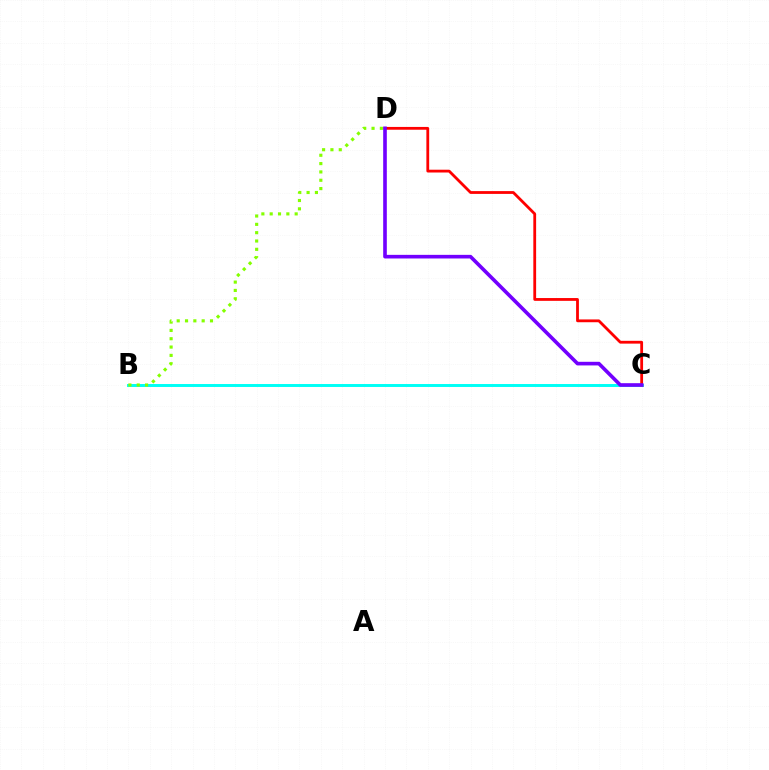{('B', 'C'): [{'color': '#00fff6', 'line_style': 'solid', 'thickness': 2.12}], ('B', 'D'): [{'color': '#84ff00', 'line_style': 'dotted', 'thickness': 2.26}], ('C', 'D'): [{'color': '#ff0000', 'line_style': 'solid', 'thickness': 2.01}, {'color': '#7200ff', 'line_style': 'solid', 'thickness': 2.61}]}